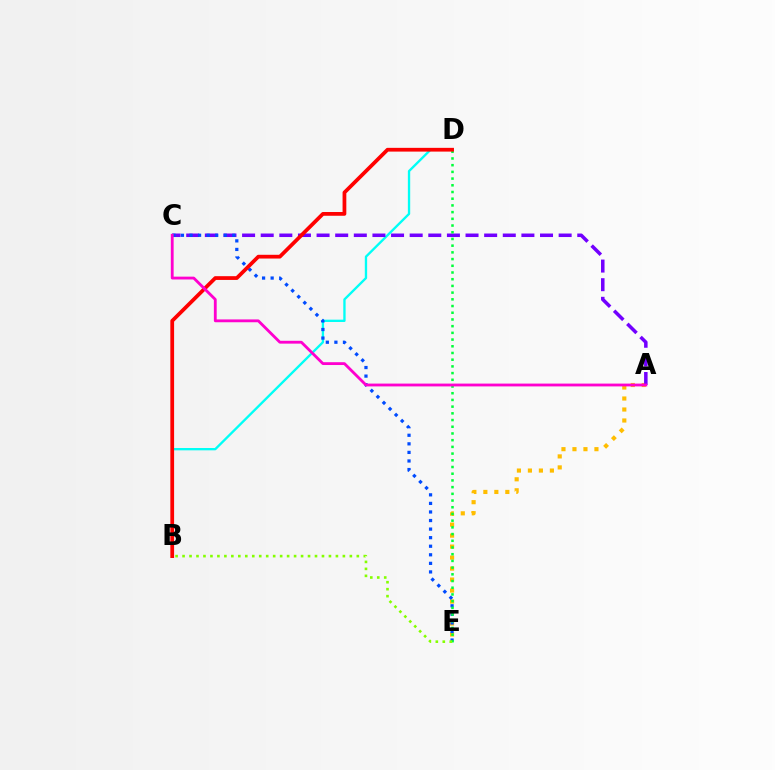{('B', 'D'): [{'color': '#00fff6', 'line_style': 'solid', 'thickness': 1.68}, {'color': '#ff0000', 'line_style': 'solid', 'thickness': 2.7}], ('A', 'E'): [{'color': '#ffbd00', 'line_style': 'dotted', 'thickness': 2.99}], ('A', 'C'): [{'color': '#7200ff', 'line_style': 'dashed', 'thickness': 2.53}, {'color': '#ff00cf', 'line_style': 'solid', 'thickness': 2.03}], ('C', 'E'): [{'color': '#004bff', 'line_style': 'dotted', 'thickness': 2.33}], ('D', 'E'): [{'color': '#00ff39', 'line_style': 'dotted', 'thickness': 1.82}], ('B', 'E'): [{'color': '#84ff00', 'line_style': 'dotted', 'thickness': 1.89}]}